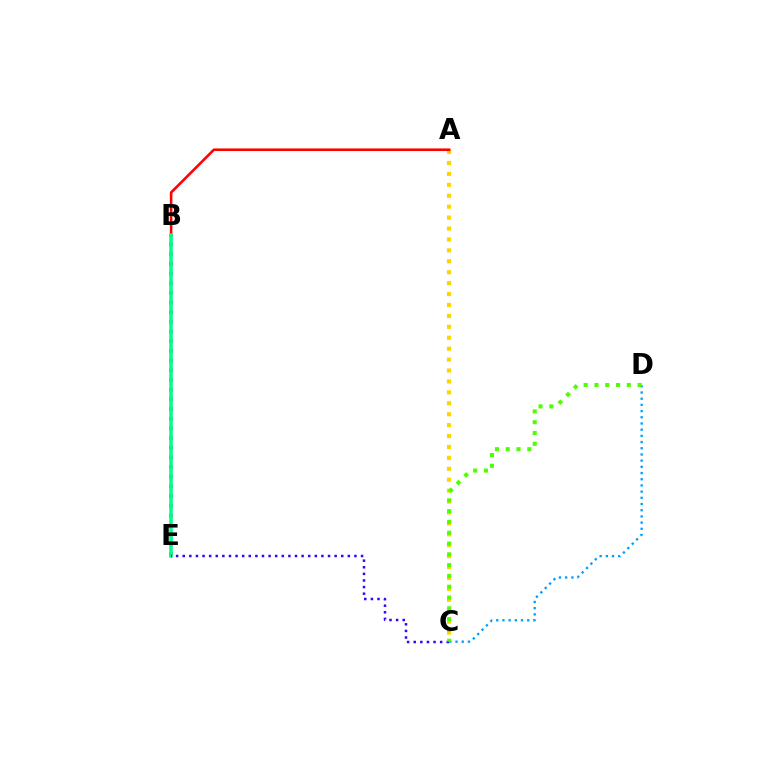{('A', 'C'): [{'color': '#ffd500', 'line_style': 'dotted', 'thickness': 2.97}], ('B', 'E'): [{'color': '#ff00ed', 'line_style': 'dotted', 'thickness': 2.63}, {'color': '#00ff86', 'line_style': 'solid', 'thickness': 2.58}], ('A', 'B'): [{'color': '#ff0000', 'line_style': 'solid', 'thickness': 1.87}], ('C', 'D'): [{'color': '#009eff', 'line_style': 'dotted', 'thickness': 1.68}, {'color': '#4fff00', 'line_style': 'dotted', 'thickness': 2.93}], ('C', 'E'): [{'color': '#3700ff', 'line_style': 'dotted', 'thickness': 1.79}]}